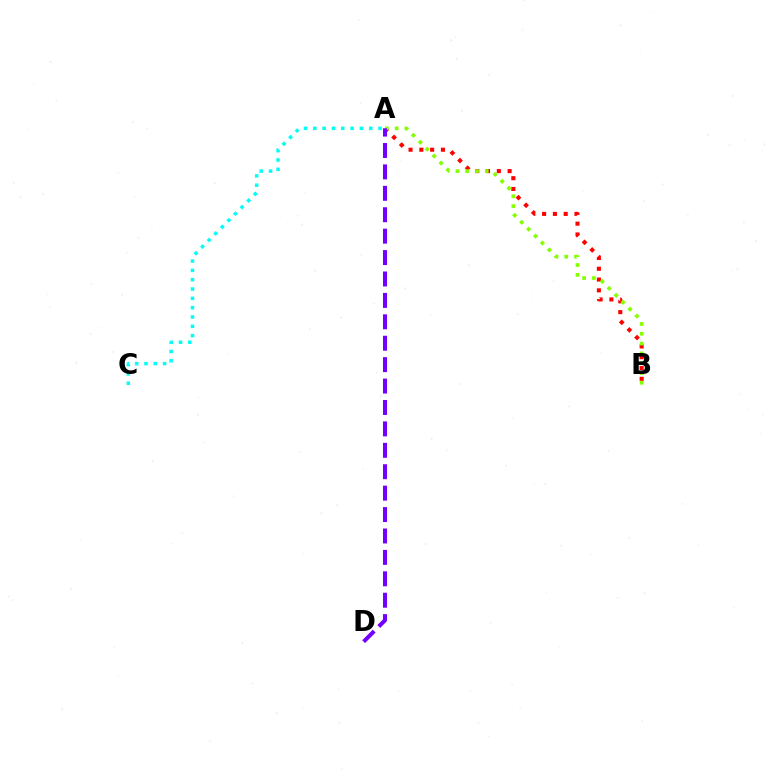{('A', 'B'): [{'color': '#ff0000', 'line_style': 'dotted', 'thickness': 2.93}, {'color': '#84ff00', 'line_style': 'dotted', 'thickness': 2.66}], ('A', 'C'): [{'color': '#00fff6', 'line_style': 'dotted', 'thickness': 2.53}], ('A', 'D'): [{'color': '#7200ff', 'line_style': 'dashed', 'thickness': 2.91}]}